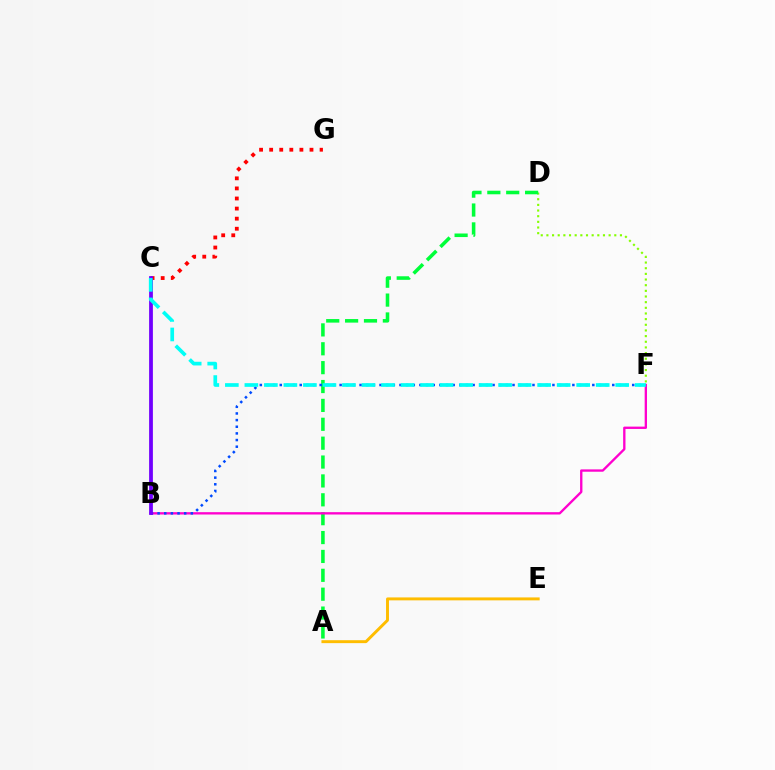{('D', 'F'): [{'color': '#84ff00', 'line_style': 'dotted', 'thickness': 1.54}], ('A', 'D'): [{'color': '#00ff39', 'line_style': 'dashed', 'thickness': 2.56}], ('B', 'F'): [{'color': '#ff00cf', 'line_style': 'solid', 'thickness': 1.68}, {'color': '#004bff', 'line_style': 'dotted', 'thickness': 1.81}], ('A', 'E'): [{'color': '#ffbd00', 'line_style': 'solid', 'thickness': 2.11}], ('C', 'G'): [{'color': '#ff0000', 'line_style': 'dotted', 'thickness': 2.74}], ('B', 'C'): [{'color': '#7200ff', 'line_style': 'solid', 'thickness': 2.72}], ('C', 'F'): [{'color': '#00fff6', 'line_style': 'dashed', 'thickness': 2.65}]}